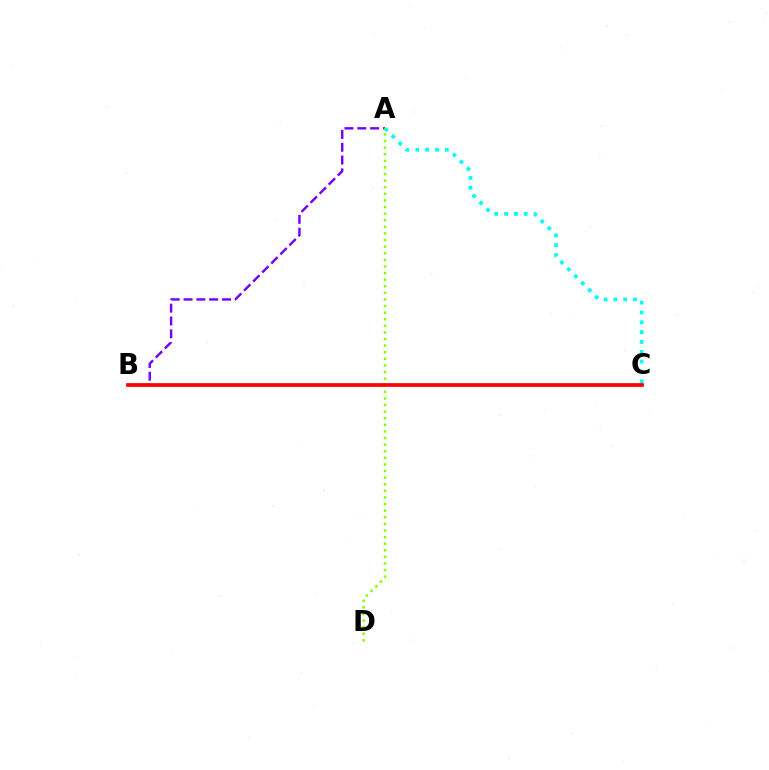{('A', 'B'): [{'color': '#7200ff', 'line_style': 'dashed', 'thickness': 1.74}], ('A', 'C'): [{'color': '#00fff6', 'line_style': 'dotted', 'thickness': 2.67}], ('A', 'D'): [{'color': '#84ff00', 'line_style': 'dotted', 'thickness': 1.79}], ('B', 'C'): [{'color': '#ff0000', 'line_style': 'solid', 'thickness': 2.67}]}